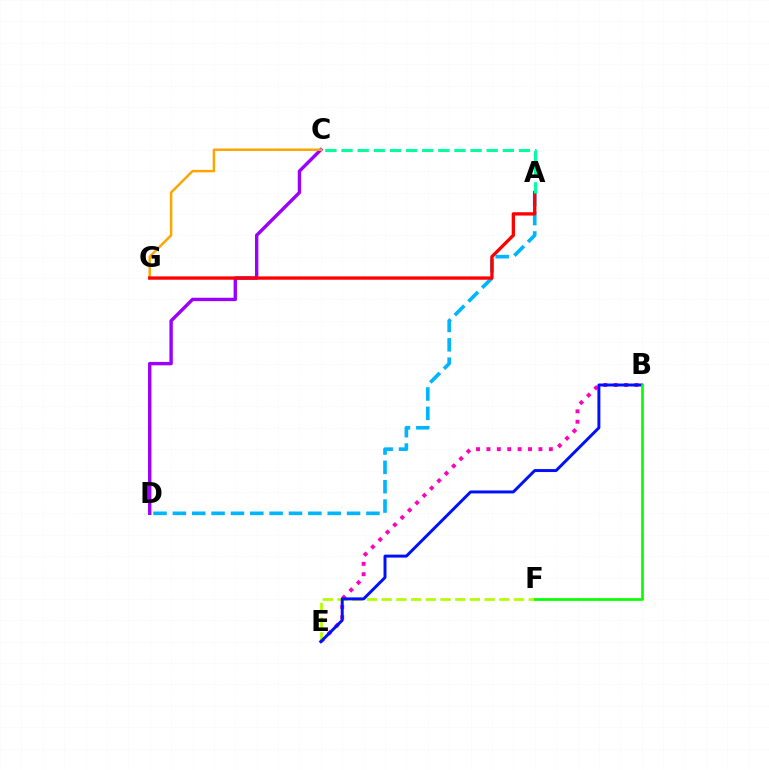{('B', 'E'): [{'color': '#ff00bd', 'line_style': 'dotted', 'thickness': 2.83}, {'color': '#0010ff', 'line_style': 'solid', 'thickness': 2.13}], ('A', 'D'): [{'color': '#00b5ff', 'line_style': 'dashed', 'thickness': 2.63}], ('C', 'D'): [{'color': '#9b00ff', 'line_style': 'solid', 'thickness': 2.44}], ('E', 'F'): [{'color': '#b3ff00', 'line_style': 'dashed', 'thickness': 2.0}], ('C', 'G'): [{'color': '#ffa500', 'line_style': 'solid', 'thickness': 1.78}], ('B', 'F'): [{'color': '#08ff00', 'line_style': 'solid', 'thickness': 1.96}], ('A', 'G'): [{'color': '#ff0000', 'line_style': 'solid', 'thickness': 2.38}], ('A', 'C'): [{'color': '#00ff9d', 'line_style': 'dashed', 'thickness': 2.19}]}